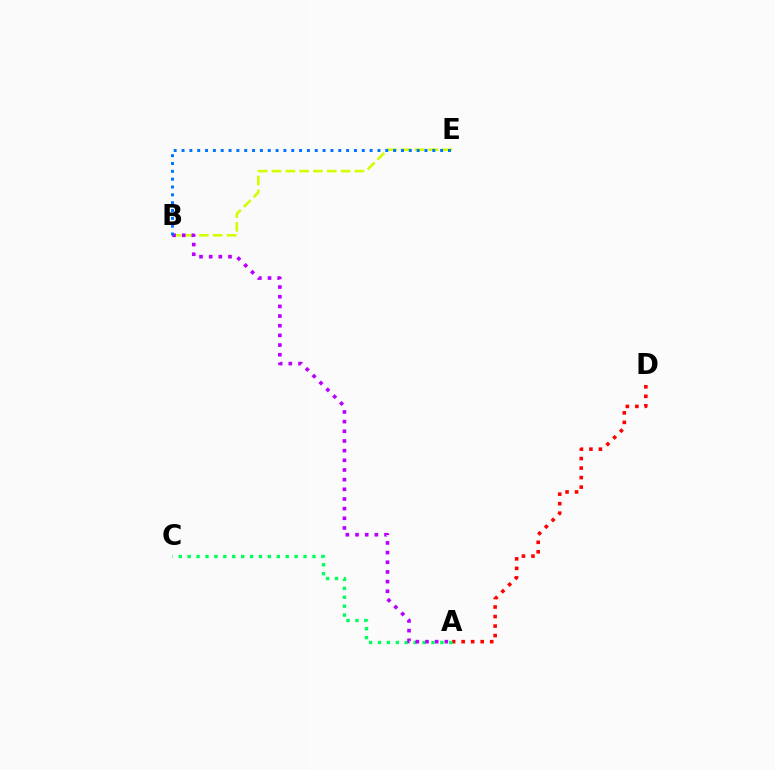{('A', 'D'): [{'color': '#ff0000', 'line_style': 'dotted', 'thickness': 2.59}], ('B', 'E'): [{'color': '#d1ff00', 'line_style': 'dashed', 'thickness': 1.88}, {'color': '#0074ff', 'line_style': 'dotted', 'thickness': 2.13}], ('A', 'C'): [{'color': '#00ff5c', 'line_style': 'dotted', 'thickness': 2.42}], ('A', 'B'): [{'color': '#b900ff', 'line_style': 'dotted', 'thickness': 2.63}]}